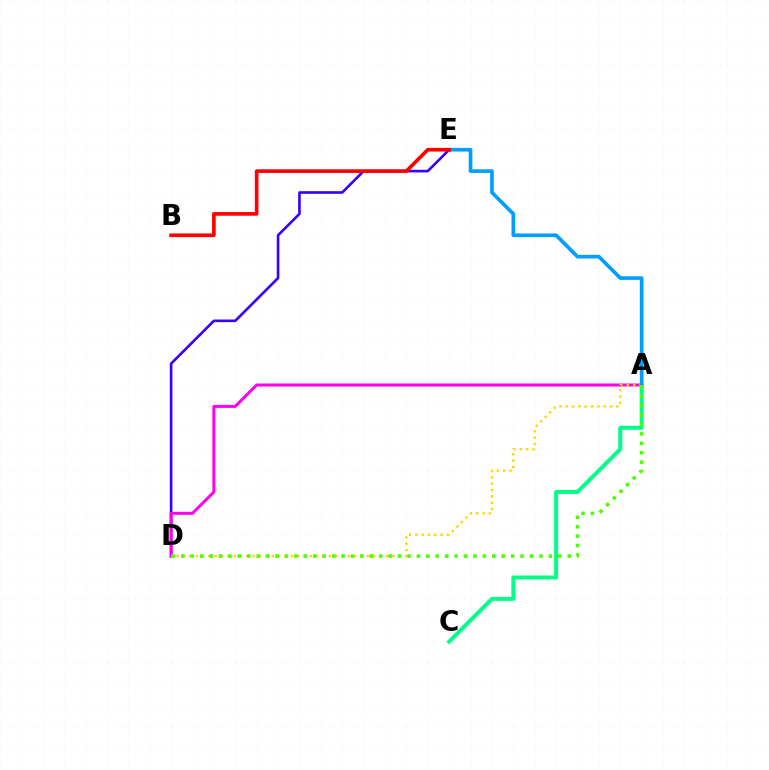{('D', 'E'): [{'color': '#3700ff', 'line_style': 'solid', 'thickness': 1.9}], ('A', 'C'): [{'color': '#00ff86', 'line_style': 'solid', 'thickness': 2.86}], ('A', 'D'): [{'color': '#ff00ed', 'line_style': 'solid', 'thickness': 2.15}, {'color': '#ffd500', 'line_style': 'dotted', 'thickness': 1.72}, {'color': '#4fff00', 'line_style': 'dotted', 'thickness': 2.56}], ('A', 'E'): [{'color': '#009eff', 'line_style': 'solid', 'thickness': 2.64}], ('B', 'E'): [{'color': '#ff0000', 'line_style': 'solid', 'thickness': 2.63}]}